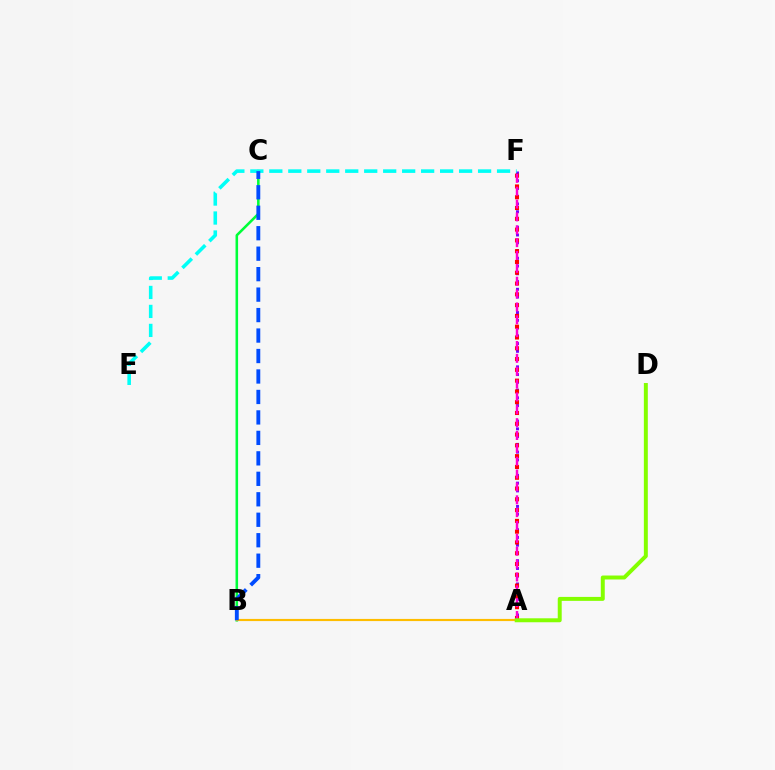{('A', 'F'): [{'color': '#7200ff', 'line_style': 'dotted', 'thickness': 2.11}, {'color': '#ff0000', 'line_style': 'dotted', 'thickness': 2.93}, {'color': '#ff00cf', 'line_style': 'dashed', 'thickness': 1.75}], ('B', 'C'): [{'color': '#00ff39', 'line_style': 'solid', 'thickness': 1.84}, {'color': '#004bff', 'line_style': 'dashed', 'thickness': 2.78}], ('A', 'B'): [{'color': '#ffbd00', 'line_style': 'solid', 'thickness': 1.55}], ('E', 'F'): [{'color': '#00fff6', 'line_style': 'dashed', 'thickness': 2.58}], ('A', 'D'): [{'color': '#84ff00', 'line_style': 'solid', 'thickness': 2.85}]}